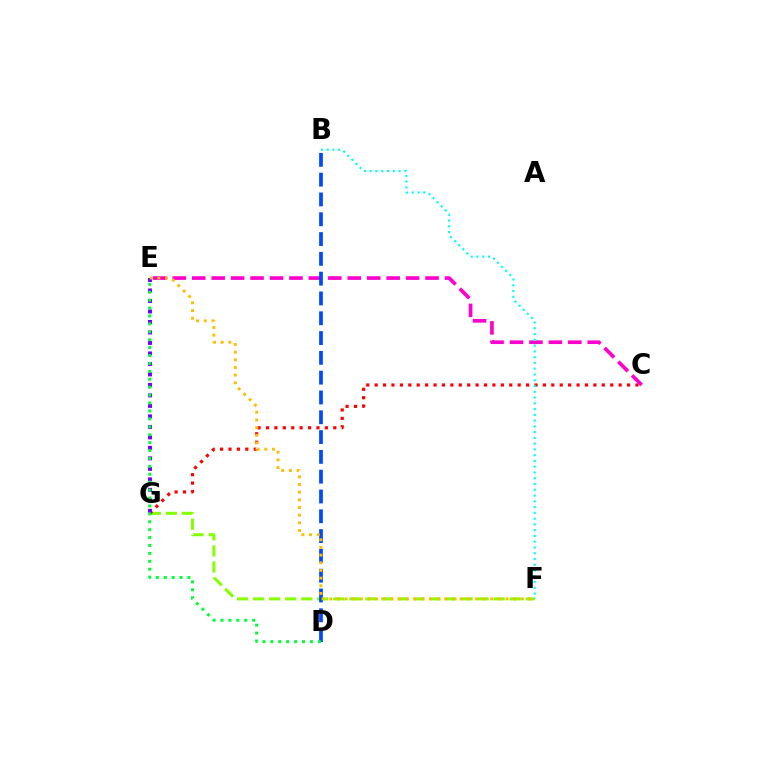{('F', 'G'): [{'color': '#84ff00', 'line_style': 'dashed', 'thickness': 2.18}], ('C', 'G'): [{'color': '#ff0000', 'line_style': 'dotted', 'thickness': 2.29}], ('C', 'E'): [{'color': '#ff00cf', 'line_style': 'dashed', 'thickness': 2.64}], ('E', 'G'): [{'color': '#7200ff', 'line_style': 'dotted', 'thickness': 2.85}], ('B', 'D'): [{'color': '#004bff', 'line_style': 'dashed', 'thickness': 2.69}], ('D', 'E'): [{'color': '#00ff39', 'line_style': 'dotted', 'thickness': 2.15}], ('B', 'F'): [{'color': '#00fff6', 'line_style': 'dotted', 'thickness': 1.57}], ('E', 'F'): [{'color': '#ffbd00', 'line_style': 'dotted', 'thickness': 2.08}]}